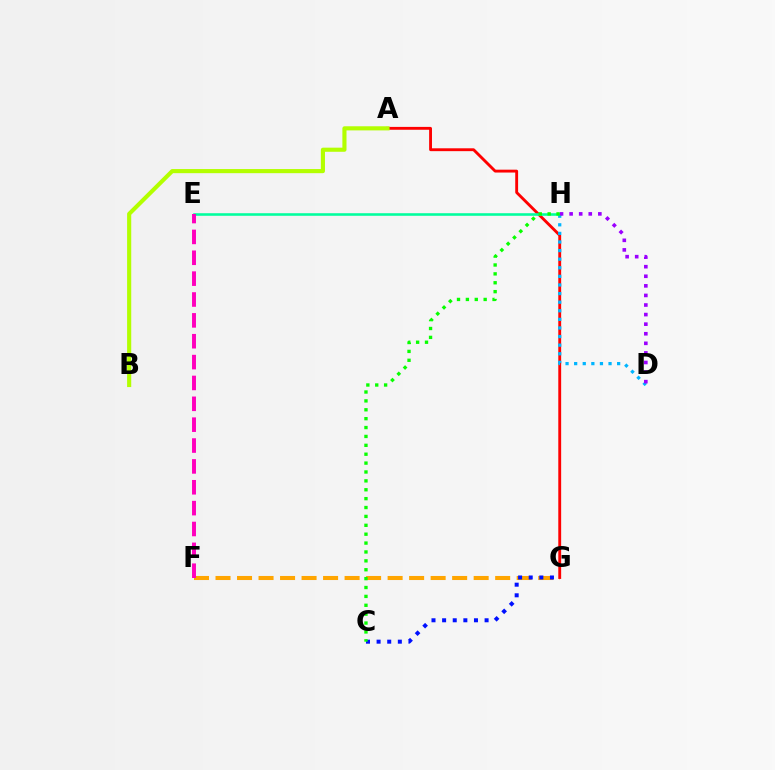{('F', 'G'): [{'color': '#ffa500', 'line_style': 'dashed', 'thickness': 2.92}], ('A', 'G'): [{'color': '#ff0000', 'line_style': 'solid', 'thickness': 2.06}], ('D', 'H'): [{'color': '#00b5ff', 'line_style': 'dotted', 'thickness': 2.34}, {'color': '#9b00ff', 'line_style': 'dotted', 'thickness': 2.6}], ('A', 'B'): [{'color': '#b3ff00', 'line_style': 'solid', 'thickness': 2.97}], ('E', 'H'): [{'color': '#00ff9d', 'line_style': 'solid', 'thickness': 1.86}], ('C', 'G'): [{'color': '#0010ff', 'line_style': 'dotted', 'thickness': 2.89}], ('E', 'F'): [{'color': '#ff00bd', 'line_style': 'dashed', 'thickness': 2.83}], ('C', 'H'): [{'color': '#08ff00', 'line_style': 'dotted', 'thickness': 2.41}]}